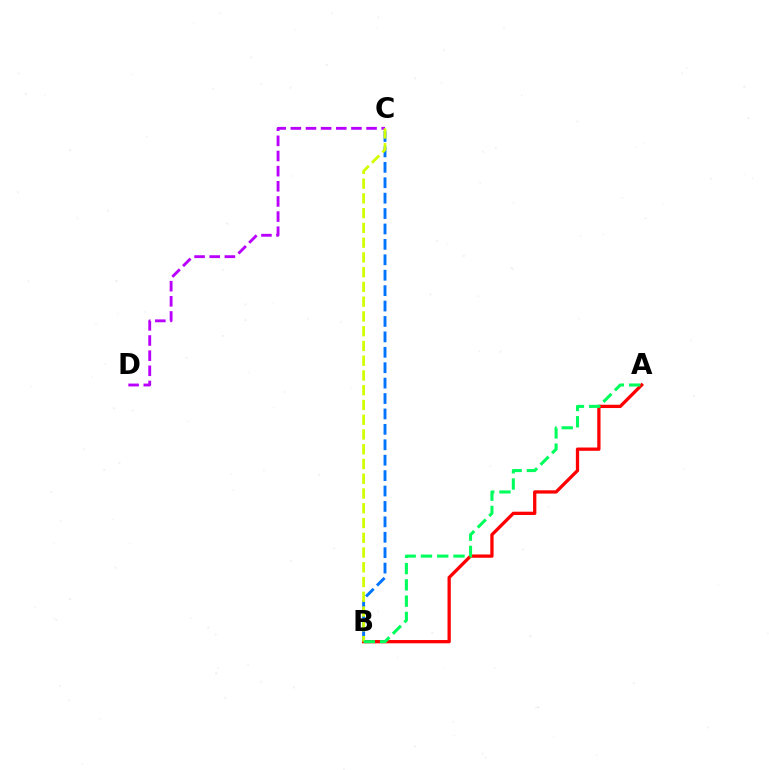{('C', 'D'): [{'color': '#b900ff', 'line_style': 'dashed', 'thickness': 2.06}], ('B', 'C'): [{'color': '#0074ff', 'line_style': 'dashed', 'thickness': 2.09}, {'color': '#d1ff00', 'line_style': 'dashed', 'thickness': 2.0}], ('A', 'B'): [{'color': '#ff0000', 'line_style': 'solid', 'thickness': 2.36}, {'color': '#00ff5c', 'line_style': 'dashed', 'thickness': 2.21}]}